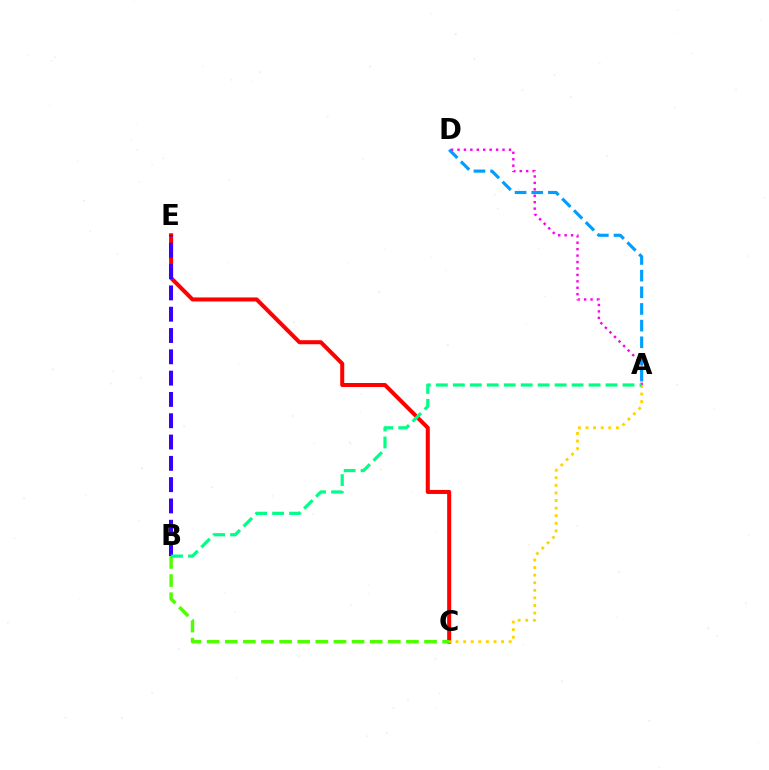{('C', 'E'): [{'color': '#ff0000', 'line_style': 'solid', 'thickness': 2.9}], ('A', 'D'): [{'color': '#ff00ed', 'line_style': 'dotted', 'thickness': 1.75}, {'color': '#009eff', 'line_style': 'dashed', 'thickness': 2.26}], ('A', 'C'): [{'color': '#ffd500', 'line_style': 'dotted', 'thickness': 2.06}], ('B', 'E'): [{'color': '#3700ff', 'line_style': 'dashed', 'thickness': 2.89}], ('B', 'C'): [{'color': '#4fff00', 'line_style': 'dashed', 'thickness': 2.46}], ('A', 'B'): [{'color': '#00ff86', 'line_style': 'dashed', 'thickness': 2.3}]}